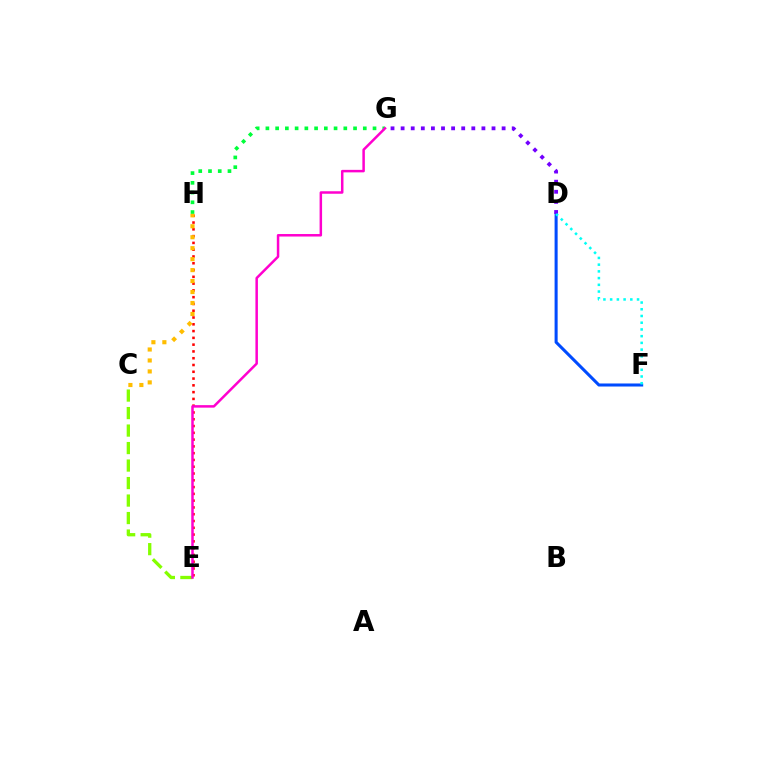{('G', 'H'): [{'color': '#00ff39', 'line_style': 'dotted', 'thickness': 2.65}], ('D', 'F'): [{'color': '#004bff', 'line_style': 'solid', 'thickness': 2.19}, {'color': '#00fff6', 'line_style': 'dotted', 'thickness': 1.83}], ('E', 'H'): [{'color': '#ff0000', 'line_style': 'dotted', 'thickness': 1.84}], ('D', 'G'): [{'color': '#7200ff', 'line_style': 'dotted', 'thickness': 2.74}], ('C', 'E'): [{'color': '#84ff00', 'line_style': 'dashed', 'thickness': 2.38}], ('C', 'H'): [{'color': '#ffbd00', 'line_style': 'dotted', 'thickness': 2.98}], ('E', 'G'): [{'color': '#ff00cf', 'line_style': 'solid', 'thickness': 1.8}]}